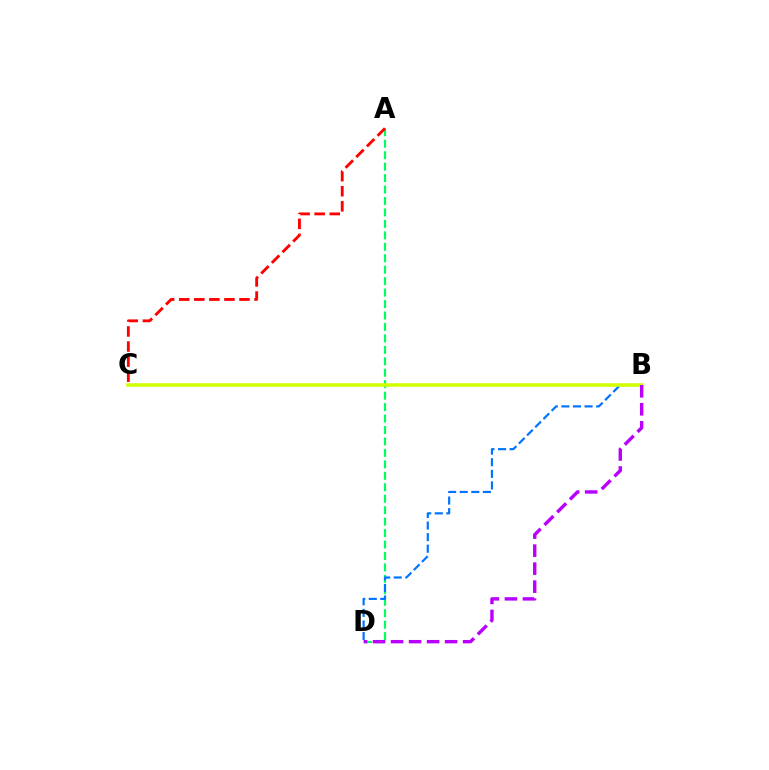{('A', 'D'): [{'color': '#00ff5c', 'line_style': 'dashed', 'thickness': 1.56}], ('A', 'C'): [{'color': '#ff0000', 'line_style': 'dashed', 'thickness': 2.05}], ('B', 'D'): [{'color': '#0074ff', 'line_style': 'dashed', 'thickness': 1.57}, {'color': '#b900ff', 'line_style': 'dashed', 'thickness': 2.45}], ('B', 'C'): [{'color': '#d1ff00', 'line_style': 'solid', 'thickness': 2.54}]}